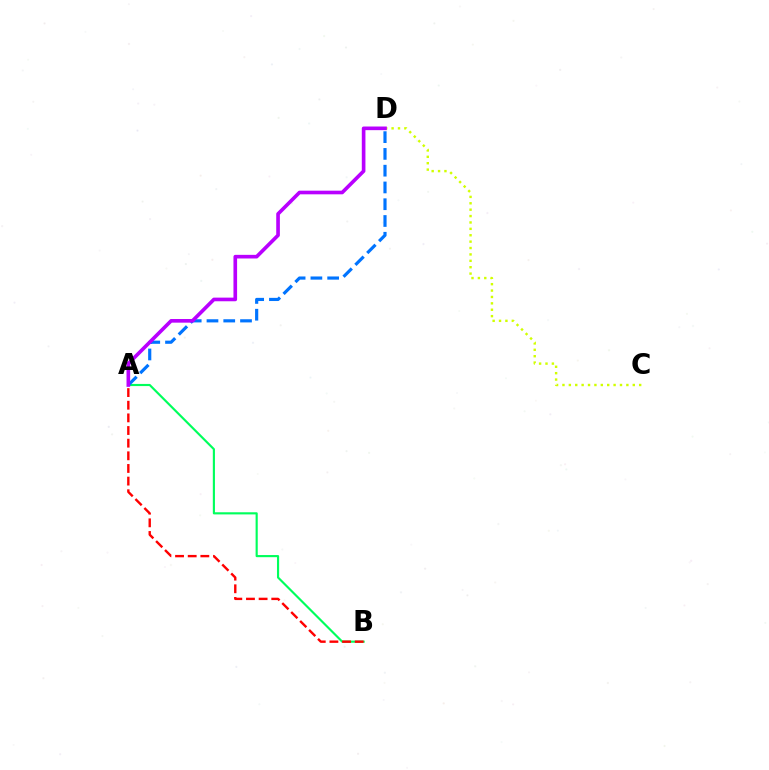{('A', 'B'): [{'color': '#00ff5c', 'line_style': 'solid', 'thickness': 1.55}, {'color': '#ff0000', 'line_style': 'dashed', 'thickness': 1.72}], ('C', 'D'): [{'color': '#d1ff00', 'line_style': 'dotted', 'thickness': 1.74}], ('A', 'D'): [{'color': '#0074ff', 'line_style': 'dashed', 'thickness': 2.28}, {'color': '#b900ff', 'line_style': 'solid', 'thickness': 2.62}]}